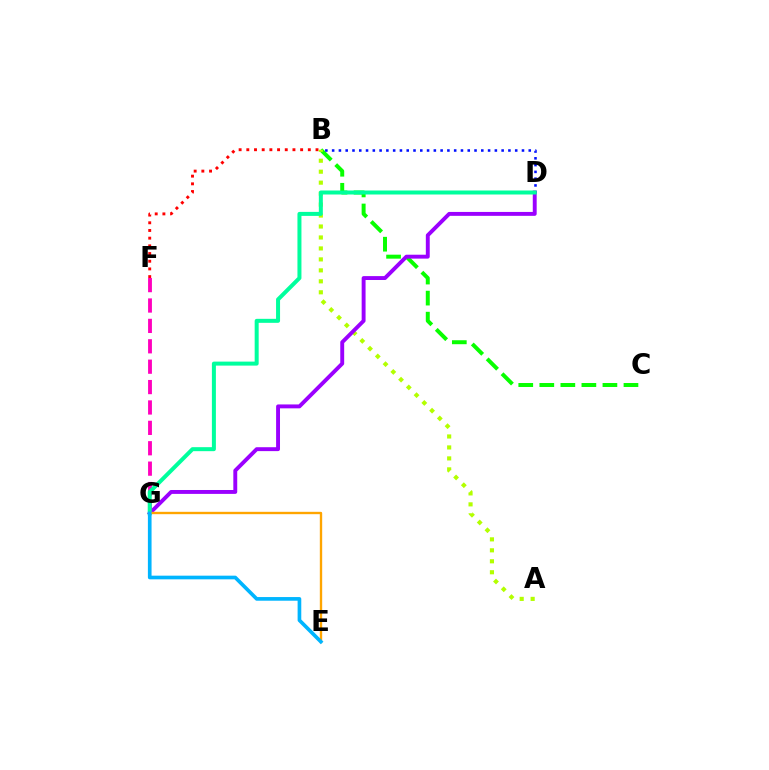{('B', 'C'): [{'color': '#08ff00', 'line_style': 'dashed', 'thickness': 2.86}], ('B', 'D'): [{'color': '#0010ff', 'line_style': 'dotted', 'thickness': 1.84}], ('B', 'F'): [{'color': '#ff0000', 'line_style': 'dotted', 'thickness': 2.09}], ('F', 'G'): [{'color': '#ff00bd', 'line_style': 'dashed', 'thickness': 2.77}], ('A', 'B'): [{'color': '#b3ff00', 'line_style': 'dotted', 'thickness': 2.98}], ('D', 'G'): [{'color': '#9b00ff', 'line_style': 'solid', 'thickness': 2.81}, {'color': '#00ff9d', 'line_style': 'solid', 'thickness': 2.88}], ('E', 'G'): [{'color': '#ffa500', 'line_style': 'solid', 'thickness': 1.7}, {'color': '#00b5ff', 'line_style': 'solid', 'thickness': 2.64}]}